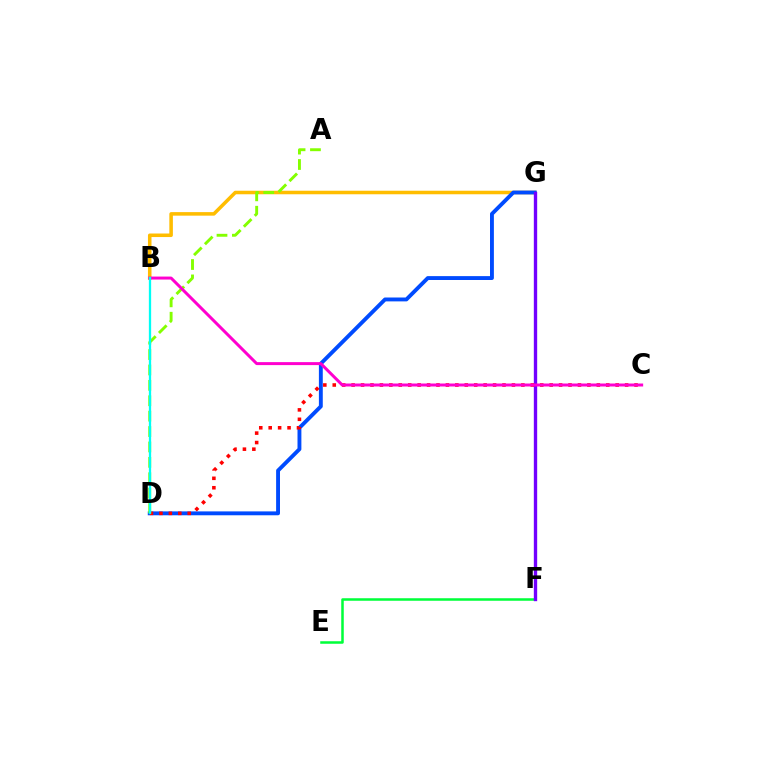{('B', 'G'): [{'color': '#ffbd00', 'line_style': 'solid', 'thickness': 2.55}], ('E', 'F'): [{'color': '#00ff39', 'line_style': 'solid', 'thickness': 1.82}], ('D', 'G'): [{'color': '#004bff', 'line_style': 'solid', 'thickness': 2.79}], ('F', 'G'): [{'color': '#7200ff', 'line_style': 'solid', 'thickness': 2.41}], ('C', 'D'): [{'color': '#ff0000', 'line_style': 'dotted', 'thickness': 2.56}], ('A', 'D'): [{'color': '#84ff00', 'line_style': 'dashed', 'thickness': 2.09}], ('B', 'C'): [{'color': '#ff00cf', 'line_style': 'solid', 'thickness': 2.14}], ('B', 'D'): [{'color': '#00fff6', 'line_style': 'solid', 'thickness': 1.65}]}